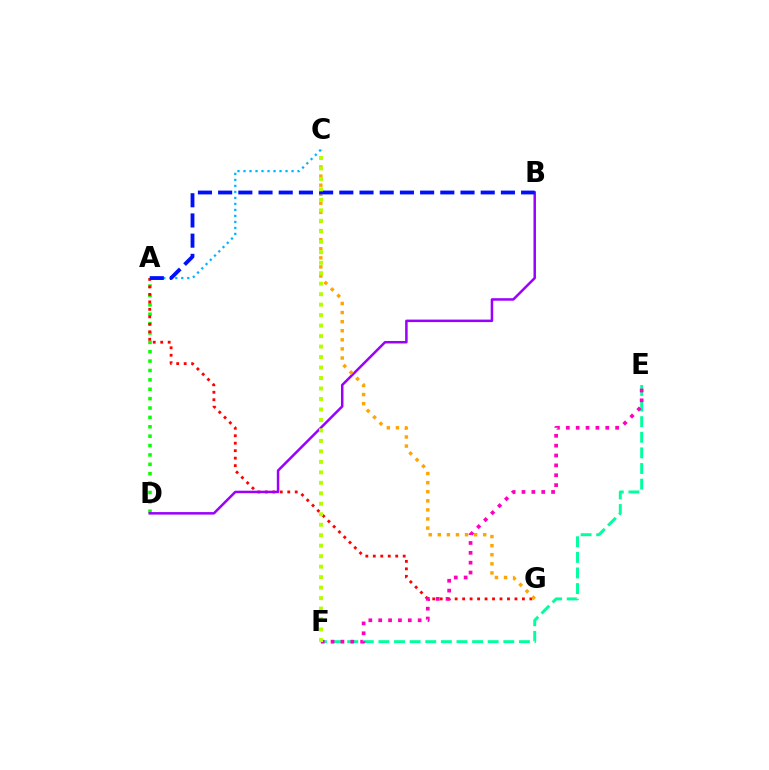{('A', 'D'): [{'color': '#08ff00', 'line_style': 'dotted', 'thickness': 2.55}], ('E', 'F'): [{'color': '#00ff9d', 'line_style': 'dashed', 'thickness': 2.12}, {'color': '#ff00bd', 'line_style': 'dotted', 'thickness': 2.68}], ('A', 'G'): [{'color': '#ff0000', 'line_style': 'dotted', 'thickness': 2.03}], ('B', 'D'): [{'color': '#9b00ff', 'line_style': 'solid', 'thickness': 1.8}], ('C', 'G'): [{'color': '#ffa500', 'line_style': 'dotted', 'thickness': 2.47}], ('A', 'C'): [{'color': '#00b5ff', 'line_style': 'dotted', 'thickness': 1.63}], ('A', 'B'): [{'color': '#0010ff', 'line_style': 'dashed', 'thickness': 2.74}], ('C', 'F'): [{'color': '#b3ff00', 'line_style': 'dotted', 'thickness': 2.85}]}